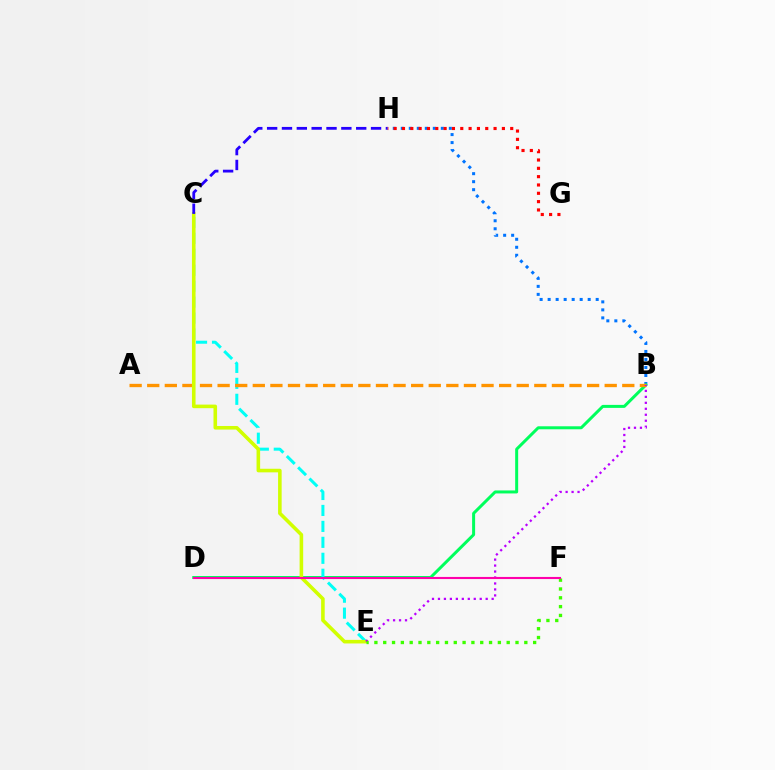{('B', 'H'): [{'color': '#0074ff', 'line_style': 'dotted', 'thickness': 2.18}], ('B', 'D'): [{'color': '#00ff5c', 'line_style': 'solid', 'thickness': 2.16}], ('C', 'E'): [{'color': '#00fff6', 'line_style': 'dashed', 'thickness': 2.17}, {'color': '#d1ff00', 'line_style': 'solid', 'thickness': 2.58}], ('A', 'B'): [{'color': '#ff9400', 'line_style': 'dashed', 'thickness': 2.39}], ('G', 'H'): [{'color': '#ff0000', 'line_style': 'dotted', 'thickness': 2.26}], ('C', 'H'): [{'color': '#2500ff', 'line_style': 'dashed', 'thickness': 2.02}], ('B', 'E'): [{'color': '#b900ff', 'line_style': 'dotted', 'thickness': 1.62}], ('E', 'F'): [{'color': '#3dff00', 'line_style': 'dotted', 'thickness': 2.4}], ('D', 'F'): [{'color': '#ff00ac', 'line_style': 'solid', 'thickness': 1.52}]}